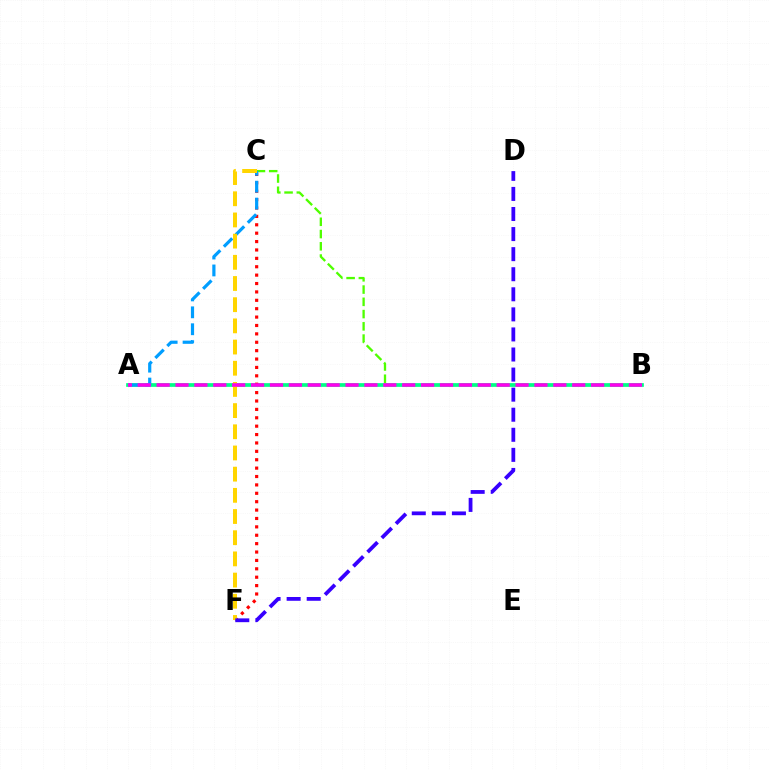{('B', 'C'): [{'color': '#4fff00', 'line_style': 'dashed', 'thickness': 1.66}], ('A', 'B'): [{'color': '#00ff86', 'line_style': 'solid', 'thickness': 2.67}, {'color': '#ff00ed', 'line_style': 'dashed', 'thickness': 2.57}], ('C', 'F'): [{'color': '#ff0000', 'line_style': 'dotted', 'thickness': 2.28}, {'color': '#ffd500', 'line_style': 'dashed', 'thickness': 2.88}], ('A', 'C'): [{'color': '#009eff', 'line_style': 'dashed', 'thickness': 2.3}], ('D', 'F'): [{'color': '#3700ff', 'line_style': 'dashed', 'thickness': 2.73}]}